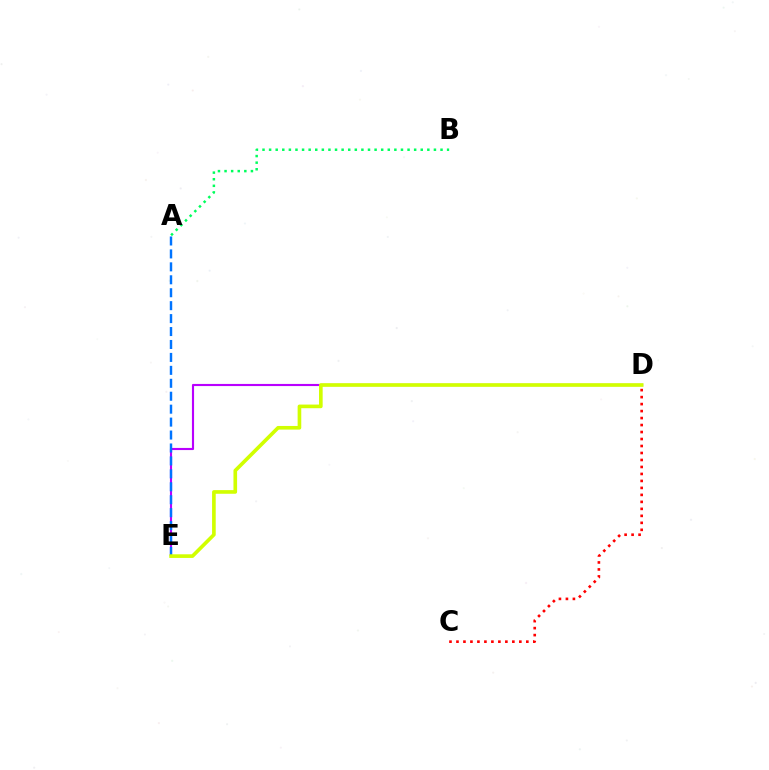{('C', 'D'): [{'color': '#ff0000', 'line_style': 'dotted', 'thickness': 1.9}], ('D', 'E'): [{'color': '#b900ff', 'line_style': 'solid', 'thickness': 1.54}, {'color': '#d1ff00', 'line_style': 'solid', 'thickness': 2.62}], ('A', 'E'): [{'color': '#0074ff', 'line_style': 'dashed', 'thickness': 1.76}], ('A', 'B'): [{'color': '#00ff5c', 'line_style': 'dotted', 'thickness': 1.79}]}